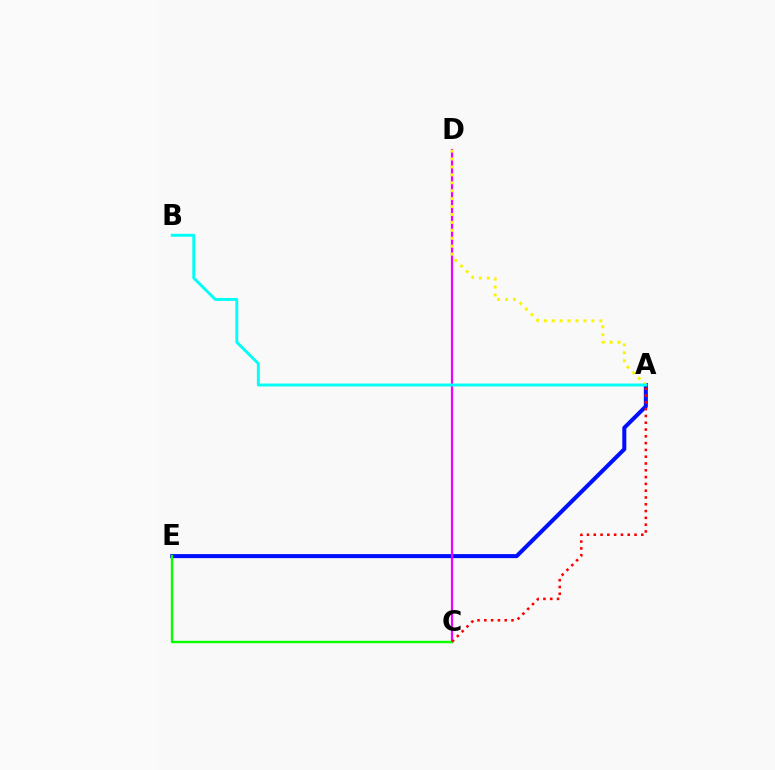{('A', 'E'): [{'color': '#0010ff', 'line_style': 'solid', 'thickness': 2.91}], ('C', 'D'): [{'color': '#ee00ff', 'line_style': 'solid', 'thickness': 1.59}], ('C', 'E'): [{'color': '#08ff00', 'line_style': 'solid', 'thickness': 1.72}], ('A', 'C'): [{'color': '#ff0000', 'line_style': 'dotted', 'thickness': 1.85}], ('A', 'D'): [{'color': '#fcf500', 'line_style': 'dotted', 'thickness': 2.15}], ('A', 'B'): [{'color': '#00fff6', 'line_style': 'solid', 'thickness': 2.08}]}